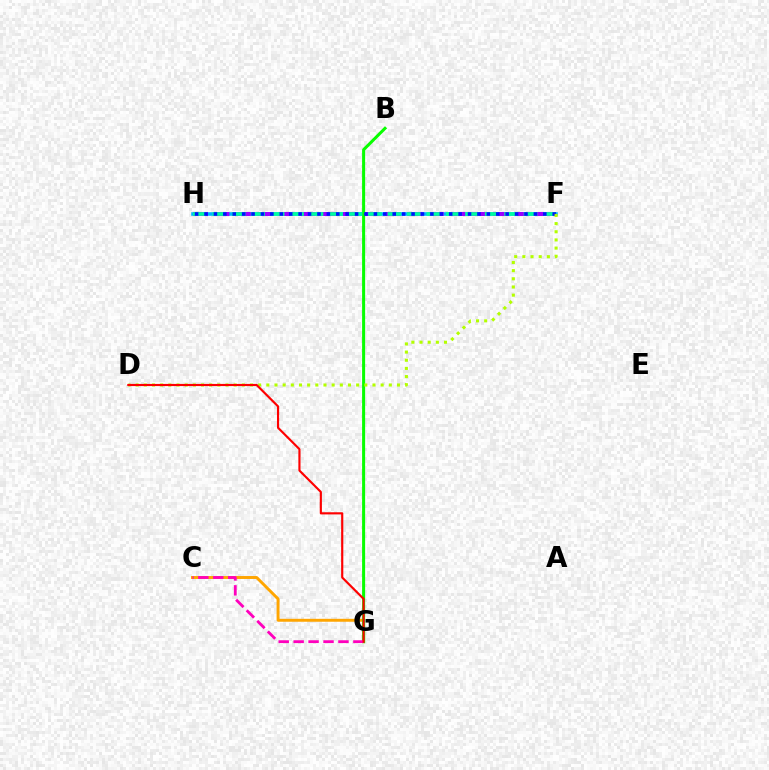{('C', 'G'): [{'color': '#ffa500', 'line_style': 'solid', 'thickness': 2.11}, {'color': '#ff00bd', 'line_style': 'dashed', 'thickness': 2.03}], ('F', 'H'): [{'color': '#00b5ff', 'line_style': 'solid', 'thickness': 2.58}, {'color': '#9b00ff', 'line_style': 'dashed', 'thickness': 2.91}, {'color': '#00ff9d', 'line_style': 'dashed', 'thickness': 2.64}, {'color': '#0010ff', 'line_style': 'dotted', 'thickness': 2.56}], ('B', 'G'): [{'color': '#08ff00', 'line_style': 'solid', 'thickness': 2.18}], ('D', 'F'): [{'color': '#b3ff00', 'line_style': 'dotted', 'thickness': 2.22}], ('D', 'G'): [{'color': '#ff0000', 'line_style': 'solid', 'thickness': 1.55}]}